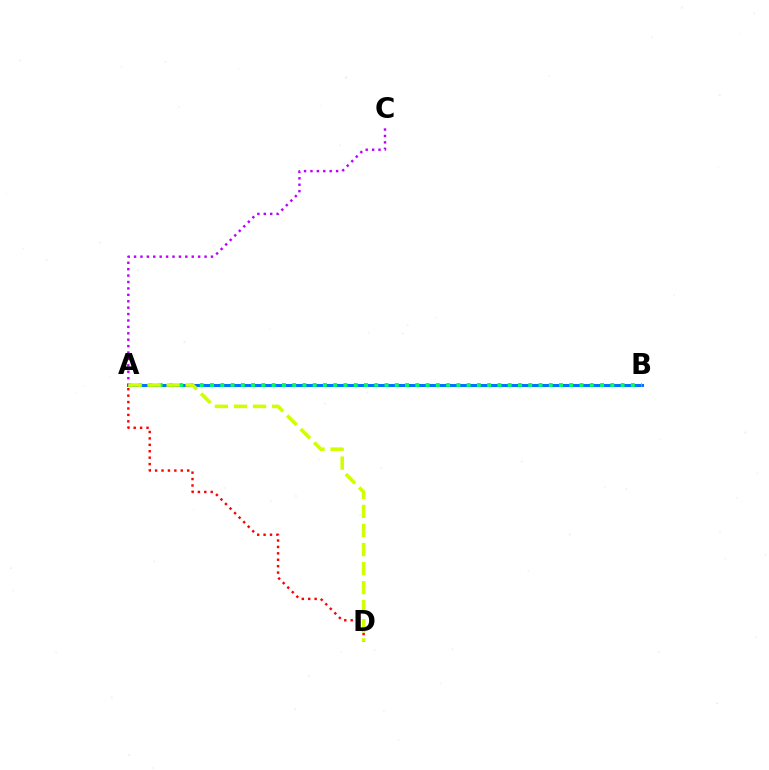{('A', 'B'): [{'color': '#0074ff', 'line_style': 'solid', 'thickness': 2.18}, {'color': '#00ff5c', 'line_style': 'dotted', 'thickness': 2.79}], ('A', 'D'): [{'color': '#ff0000', 'line_style': 'dotted', 'thickness': 1.74}, {'color': '#d1ff00', 'line_style': 'dashed', 'thickness': 2.59}], ('A', 'C'): [{'color': '#b900ff', 'line_style': 'dotted', 'thickness': 1.74}]}